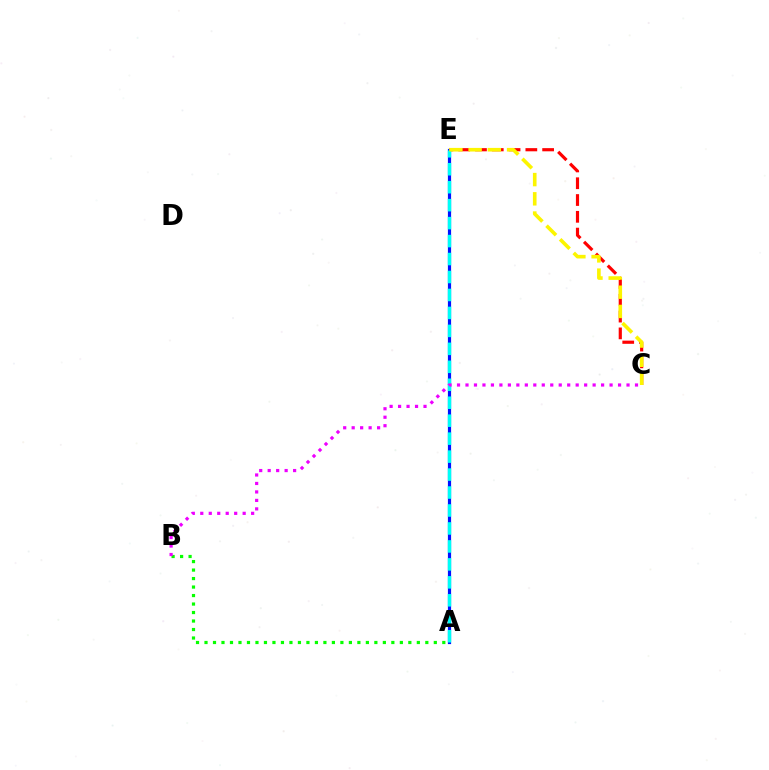{('C', 'E'): [{'color': '#ff0000', 'line_style': 'dashed', 'thickness': 2.28}, {'color': '#fcf500', 'line_style': 'dashed', 'thickness': 2.61}], ('A', 'B'): [{'color': '#08ff00', 'line_style': 'dotted', 'thickness': 2.31}], ('A', 'E'): [{'color': '#0010ff', 'line_style': 'solid', 'thickness': 2.3}, {'color': '#00fff6', 'line_style': 'dashed', 'thickness': 2.44}], ('B', 'C'): [{'color': '#ee00ff', 'line_style': 'dotted', 'thickness': 2.3}]}